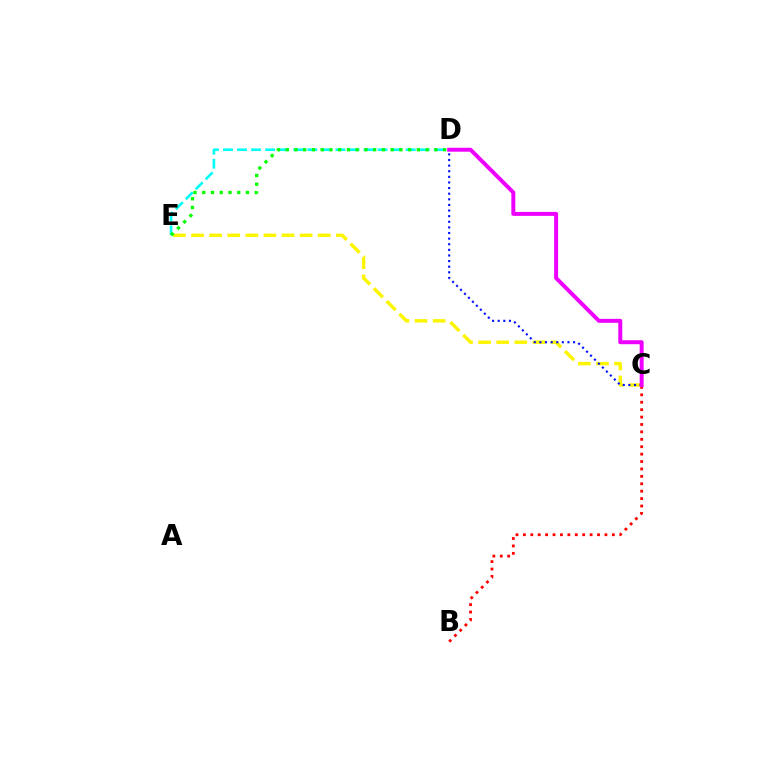{('B', 'C'): [{'color': '#ff0000', 'line_style': 'dotted', 'thickness': 2.01}], ('C', 'E'): [{'color': '#fcf500', 'line_style': 'dashed', 'thickness': 2.46}], ('D', 'E'): [{'color': '#00fff6', 'line_style': 'dashed', 'thickness': 1.91}, {'color': '#08ff00', 'line_style': 'dotted', 'thickness': 2.38}], ('C', 'D'): [{'color': '#0010ff', 'line_style': 'dotted', 'thickness': 1.53}, {'color': '#ee00ff', 'line_style': 'solid', 'thickness': 2.85}]}